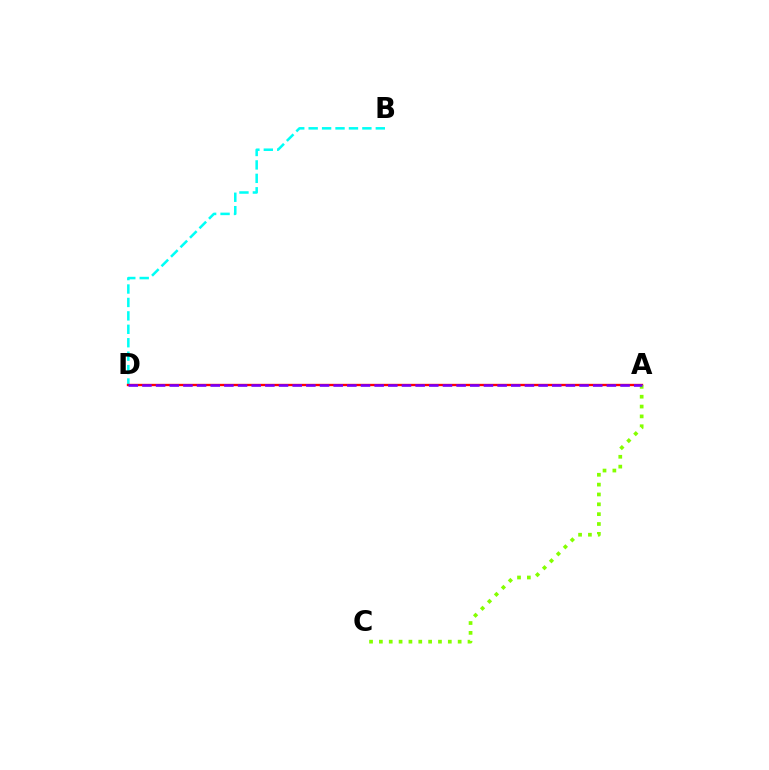{('B', 'D'): [{'color': '#00fff6', 'line_style': 'dashed', 'thickness': 1.82}], ('A', 'D'): [{'color': '#ff0000', 'line_style': 'solid', 'thickness': 1.69}, {'color': '#7200ff', 'line_style': 'dashed', 'thickness': 1.86}], ('A', 'C'): [{'color': '#84ff00', 'line_style': 'dotted', 'thickness': 2.68}]}